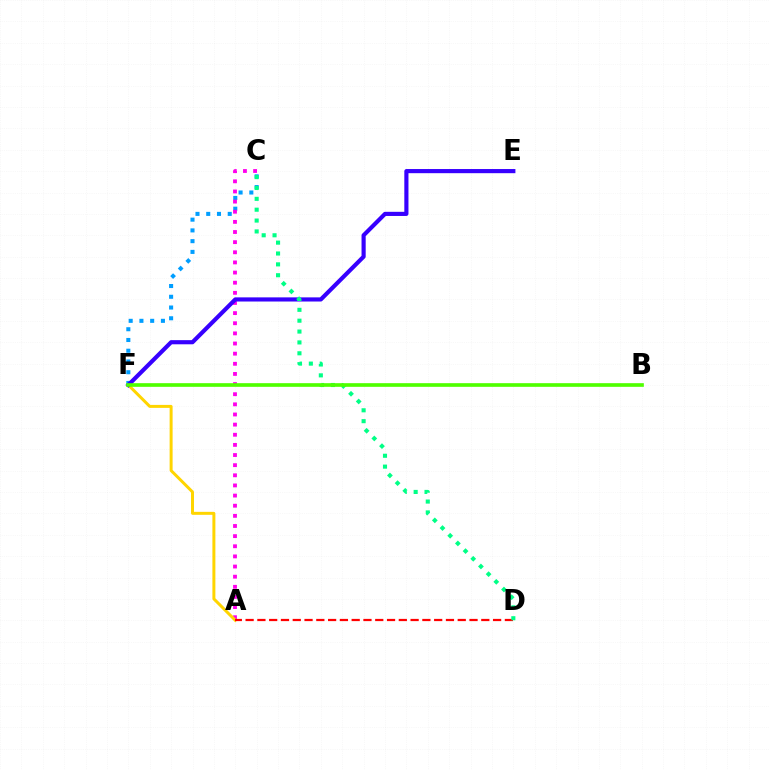{('C', 'F'): [{'color': '#009eff', 'line_style': 'dotted', 'thickness': 2.92}], ('A', 'C'): [{'color': '#ff00ed', 'line_style': 'dotted', 'thickness': 2.75}], ('A', 'F'): [{'color': '#ffd500', 'line_style': 'solid', 'thickness': 2.15}], ('E', 'F'): [{'color': '#3700ff', 'line_style': 'solid', 'thickness': 2.99}], ('A', 'D'): [{'color': '#ff0000', 'line_style': 'dashed', 'thickness': 1.6}], ('C', 'D'): [{'color': '#00ff86', 'line_style': 'dotted', 'thickness': 2.95}], ('B', 'F'): [{'color': '#4fff00', 'line_style': 'solid', 'thickness': 2.63}]}